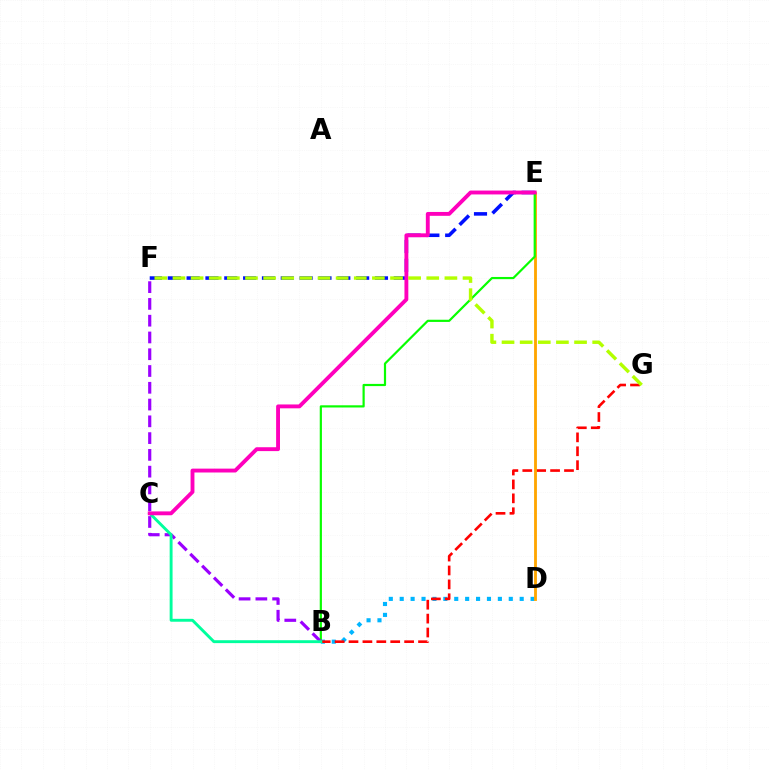{('E', 'F'): [{'color': '#0010ff', 'line_style': 'dashed', 'thickness': 2.56}], ('B', 'D'): [{'color': '#00b5ff', 'line_style': 'dotted', 'thickness': 2.96}], ('B', 'G'): [{'color': '#ff0000', 'line_style': 'dashed', 'thickness': 1.89}], ('D', 'E'): [{'color': '#ffa500', 'line_style': 'solid', 'thickness': 2.04}], ('B', 'E'): [{'color': '#08ff00', 'line_style': 'solid', 'thickness': 1.58}], ('B', 'F'): [{'color': '#9b00ff', 'line_style': 'dashed', 'thickness': 2.28}], ('B', 'C'): [{'color': '#00ff9d', 'line_style': 'solid', 'thickness': 2.09}], ('C', 'E'): [{'color': '#ff00bd', 'line_style': 'solid', 'thickness': 2.79}], ('F', 'G'): [{'color': '#b3ff00', 'line_style': 'dashed', 'thickness': 2.46}]}